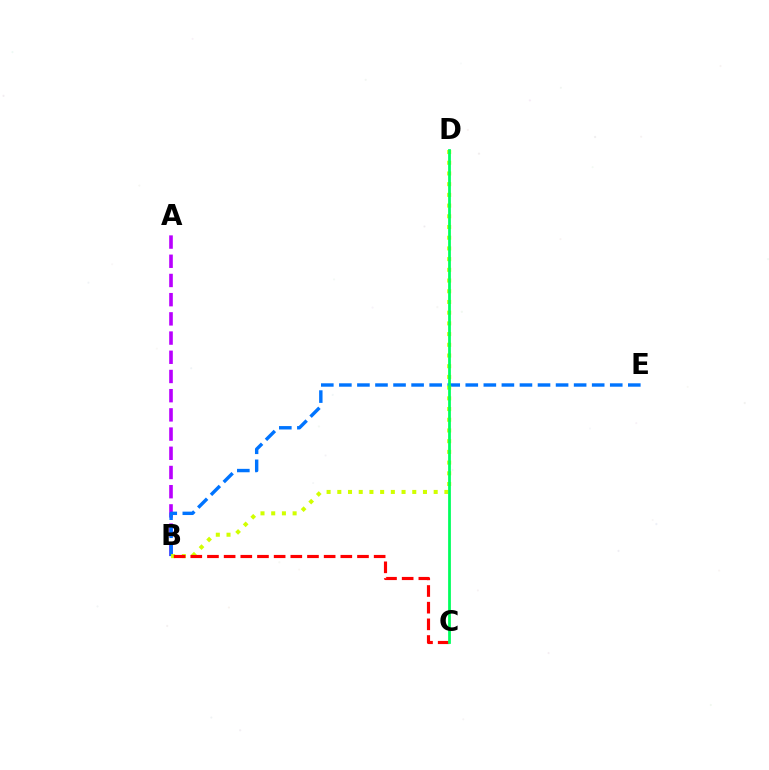{('A', 'B'): [{'color': '#b900ff', 'line_style': 'dashed', 'thickness': 2.61}], ('B', 'E'): [{'color': '#0074ff', 'line_style': 'dashed', 'thickness': 2.45}], ('B', 'D'): [{'color': '#d1ff00', 'line_style': 'dotted', 'thickness': 2.91}], ('B', 'C'): [{'color': '#ff0000', 'line_style': 'dashed', 'thickness': 2.26}], ('C', 'D'): [{'color': '#00ff5c', 'line_style': 'solid', 'thickness': 1.99}]}